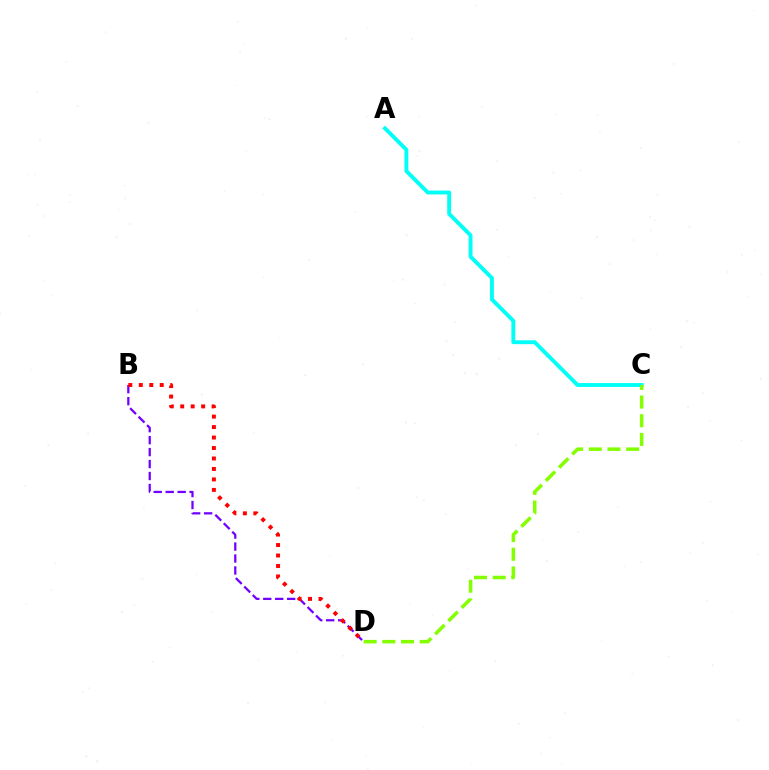{('A', 'C'): [{'color': '#00fff6', 'line_style': 'solid', 'thickness': 2.8}], ('C', 'D'): [{'color': '#84ff00', 'line_style': 'dashed', 'thickness': 2.54}], ('B', 'D'): [{'color': '#7200ff', 'line_style': 'dashed', 'thickness': 1.63}, {'color': '#ff0000', 'line_style': 'dotted', 'thickness': 2.84}]}